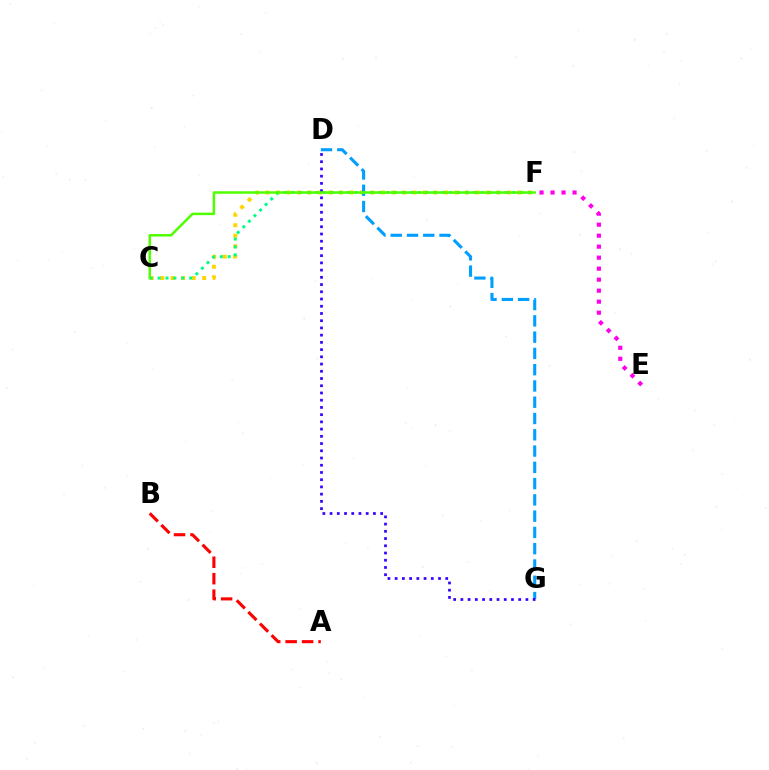{('C', 'F'): [{'color': '#ffd500', 'line_style': 'dotted', 'thickness': 2.85}, {'color': '#00ff86', 'line_style': 'dotted', 'thickness': 2.15}, {'color': '#4fff00', 'line_style': 'solid', 'thickness': 1.79}], ('D', 'G'): [{'color': '#009eff', 'line_style': 'dashed', 'thickness': 2.21}, {'color': '#3700ff', 'line_style': 'dotted', 'thickness': 1.96}], ('E', 'F'): [{'color': '#ff00ed', 'line_style': 'dotted', 'thickness': 2.99}], ('A', 'B'): [{'color': '#ff0000', 'line_style': 'dashed', 'thickness': 2.24}]}